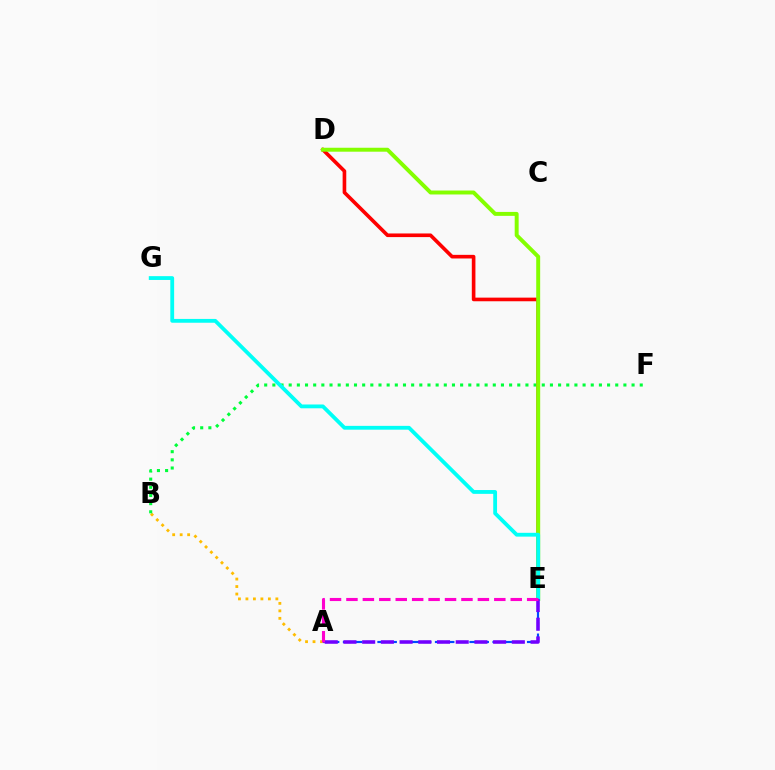{('A', 'B'): [{'color': '#ffbd00', 'line_style': 'dotted', 'thickness': 2.03}], ('A', 'E'): [{'color': '#004bff', 'line_style': 'dashed', 'thickness': 1.56}, {'color': '#7200ff', 'line_style': 'dashed', 'thickness': 2.54}, {'color': '#ff00cf', 'line_style': 'dashed', 'thickness': 2.23}], ('B', 'F'): [{'color': '#00ff39', 'line_style': 'dotted', 'thickness': 2.22}], ('D', 'E'): [{'color': '#ff0000', 'line_style': 'solid', 'thickness': 2.61}, {'color': '#84ff00', 'line_style': 'solid', 'thickness': 2.84}], ('E', 'G'): [{'color': '#00fff6', 'line_style': 'solid', 'thickness': 2.74}]}